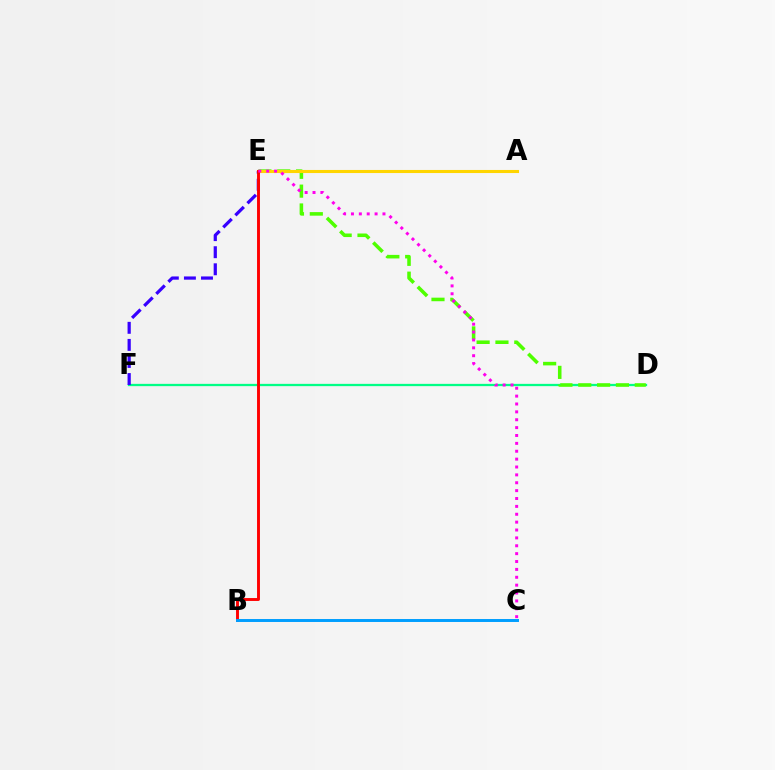{('D', 'F'): [{'color': '#00ff86', 'line_style': 'solid', 'thickness': 1.64}], ('D', 'E'): [{'color': '#4fff00', 'line_style': 'dashed', 'thickness': 2.56}], ('A', 'E'): [{'color': '#ffd500', 'line_style': 'solid', 'thickness': 2.22}], ('E', 'F'): [{'color': '#3700ff', 'line_style': 'dashed', 'thickness': 2.32}], ('B', 'E'): [{'color': '#ff0000', 'line_style': 'solid', 'thickness': 2.1}], ('C', 'E'): [{'color': '#ff00ed', 'line_style': 'dotted', 'thickness': 2.14}], ('B', 'C'): [{'color': '#009eff', 'line_style': 'solid', 'thickness': 2.13}]}